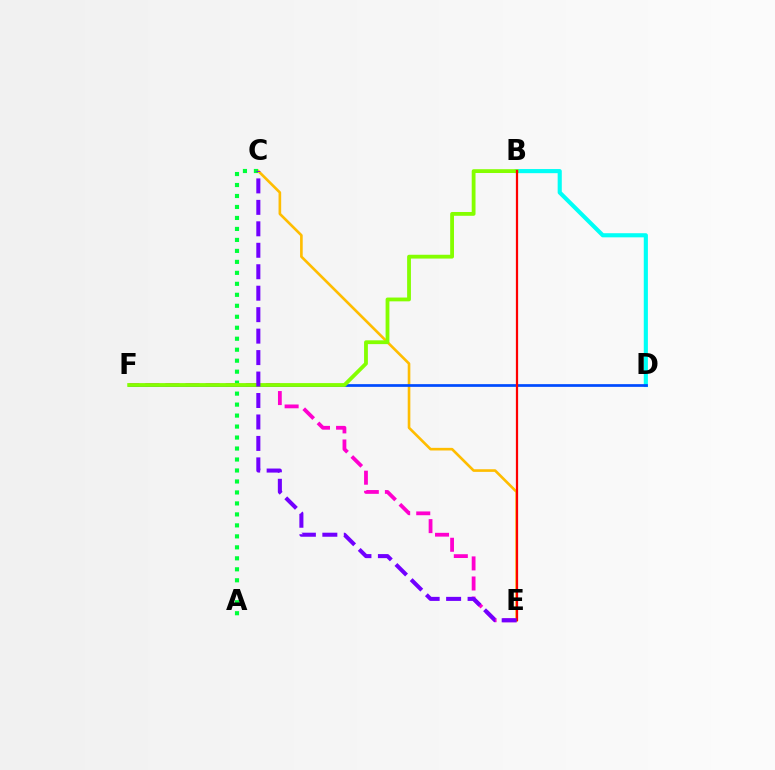{('E', 'F'): [{'color': '#ff00cf', 'line_style': 'dashed', 'thickness': 2.73}], ('C', 'E'): [{'color': '#ffbd00', 'line_style': 'solid', 'thickness': 1.9}, {'color': '#7200ff', 'line_style': 'dashed', 'thickness': 2.92}], ('B', 'D'): [{'color': '#00fff6', 'line_style': 'solid', 'thickness': 2.97}], ('A', 'C'): [{'color': '#00ff39', 'line_style': 'dotted', 'thickness': 2.98}], ('D', 'F'): [{'color': '#004bff', 'line_style': 'solid', 'thickness': 1.95}], ('B', 'F'): [{'color': '#84ff00', 'line_style': 'solid', 'thickness': 2.74}], ('B', 'E'): [{'color': '#ff0000', 'line_style': 'solid', 'thickness': 1.61}]}